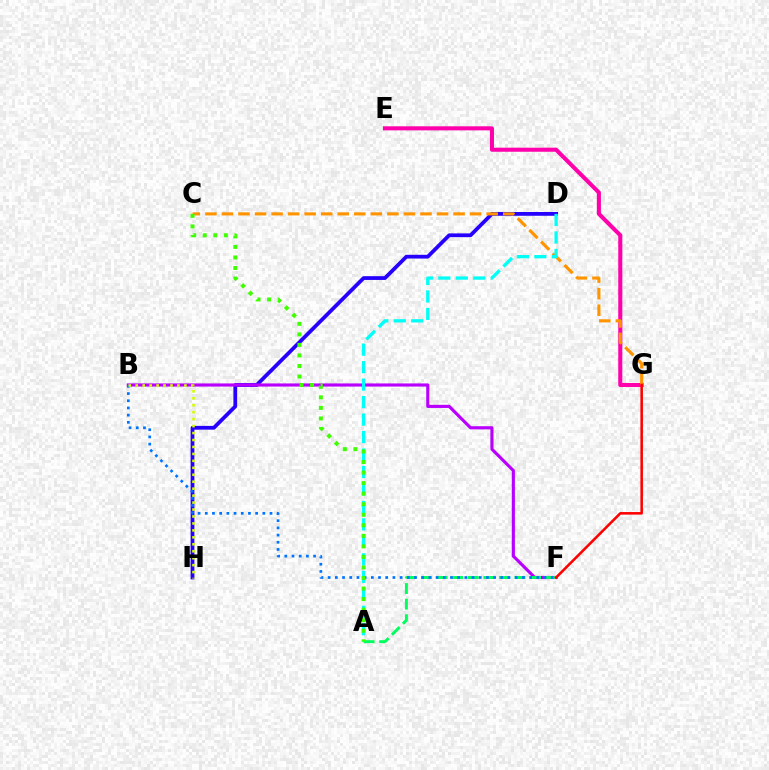{('D', 'H'): [{'color': '#2500ff', 'line_style': 'solid', 'thickness': 2.71}], ('E', 'G'): [{'color': '#ff00ac', 'line_style': 'solid', 'thickness': 2.93}], ('B', 'F'): [{'color': '#b900ff', 'line_style': 'solid', 'thickness': 2.26}, {'color': '#0074ff', 'line_style': 'dotted', 'thickness': 1.95}], ('C', 'G'): [{'color': '#ff9400', 'line_style': 'dashed', 'thickness': 2.25}], ('A', 'F'): [{'color': '#00ff5c', 'line_style': 'dashed', 'thickness': 2.12}], ('A', 'D'): [{'color': '#00fff6', 'line_style': 'dashed', 'thickness': 2.37}], ('F', 'G'): [{'color': '#ff0000', 'line_style': 'solid', 'thickness': 1.84}], ('B', 'H'): [{'color': '#d1ff00', 'line_style': 'dotted', 'thickness': 1.89}], ('A', 'C'): [{'color': '#3dff00', 'line_style': 'dotted', 'thickness': 2.87}]}